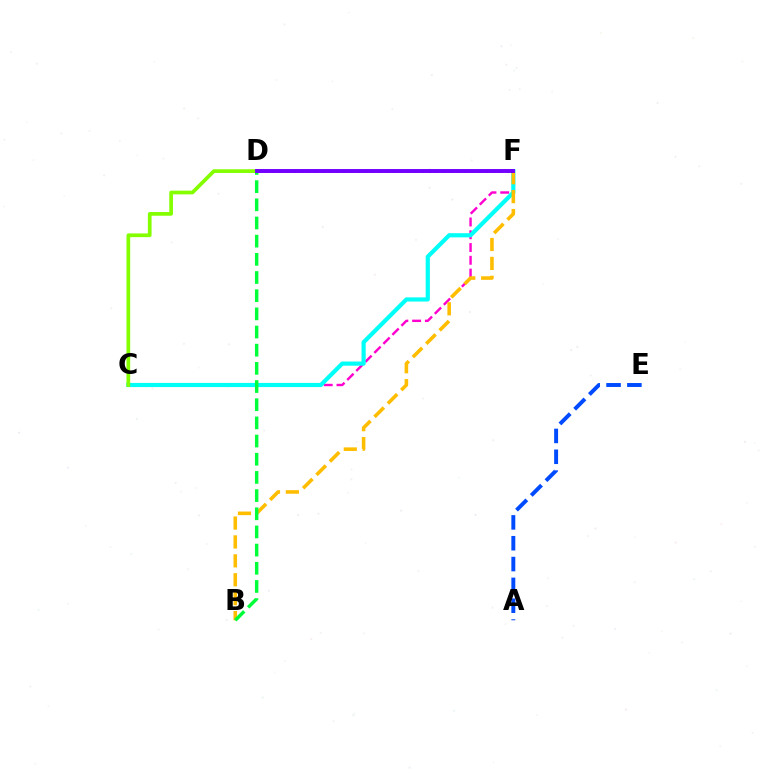{('C', 'F'): [{'color': '#ff00cf', 'line_style': 'dashed', 'thickness': 1.74}, {'color': '#00fff6', 'line_style': 'solid', 'thickness': 3.0}], ('A', 'E'): [{'color': '#004bff', 'line_style': 'dashed', 'thickness': 2.83}], ('B', 'F'): [{'color': '#ffbd00', 'line_style': 'dashed', 'thickness': 2.57}], ('D', 'F'): [{'color': '#ff0000', 'line_style': 'dotted', 'thickness': 1.93}, {'color': '#7200ff', 'line_style': 'solid', 'thickness': 2.83}], ('B', 'D'): [{'color': '#00ff39', 'line_style': 'dashed', 'thickness': 2.47}], ('C', 'D'): [{'color': '#84ff00', 'line_style': 'solid', 'thickness': 2.68}]}